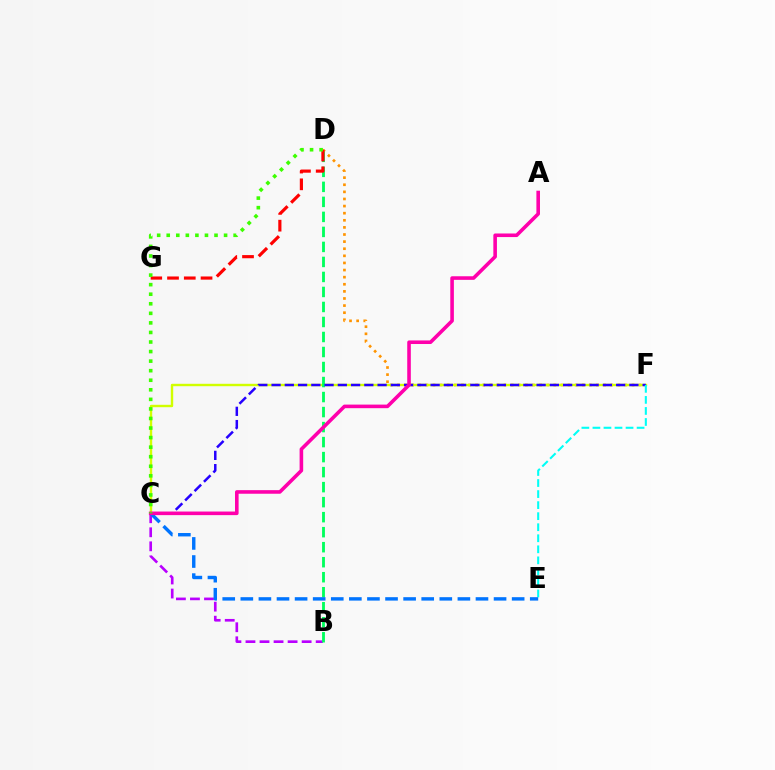{('D', 'F'): [{'color': '#ff9400', 'line_style': 'dotted', 'thickness': 1.93}], ('B', 'C'): [{'color': '#b900ff', 'line_style': 'dashed', 'thickness': 1.91}], ('C', 'F'): [{'color': '#d1ff00', 'line_style': 'solid', 'thickness': 1.73}, {'color': '#2500ff', 'line_style': 'dashed', 'thickness': 1.8}], ('B', 'D'): [{'color': '#00ff5c', 'line_style': 'dashed', 'thickness': 2.04}], ('D', 'G'): [{'color': '#ff0000', 'line_style': 'dashed', 'thickness': 2.28}], ('E', 'F'): [{'color': '#00fff6', 'line_style': 'dashed', 'thickness': 1.5}], ('C', 'E'): [{'color': '#0074ff', 'line_style': 'dashed', 'thickness': 2.46}], ('A', 'C'): [{'color': '#ff00ac', 'line_style': 'solid', 'thickness': 2.58}], ('C', 'D'): [{'color': '#3dff00', 'line_style': 'dotted', 'thickness': 2.6}]}